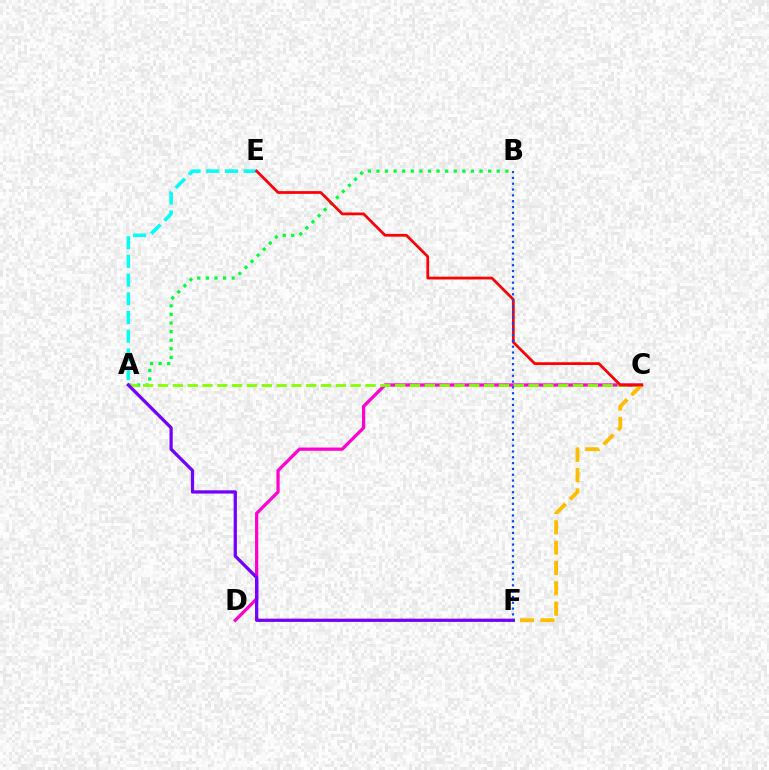{('A', 'E'): [{'color': '#00fff6', 'line_style': 'dashed', 'thickness': 2.54}], ('C', 'D'): [{'color': '#ff00cf', 'line_style': 'solid', 'thickness': 2.34}], ('A', 'B'): [{'color': '#00ff39', 'line_style': 'dotted', 'thickness': 2.33}], ('A', 'C'): [{'color': '#84ff00', 'line_style': 'dashed', 'thickness': 2.01}], ('C', 'F'): [{'color': '#ffbd00', 'line_style': 'dashed', 'thickness': 2.76}], ('C', 'E'): [{'color': '#ff0000', 'line_style': 'solid', 'thickness': 1.98}], ('A', 'F'): [{'color': '#7200ff', 'line_style': 'solid', 'thickness': 2.34}], ('B', 'F'): [{'color': '#004bff', 'line_style': 'dotted', 'thickness': 1.58}]}